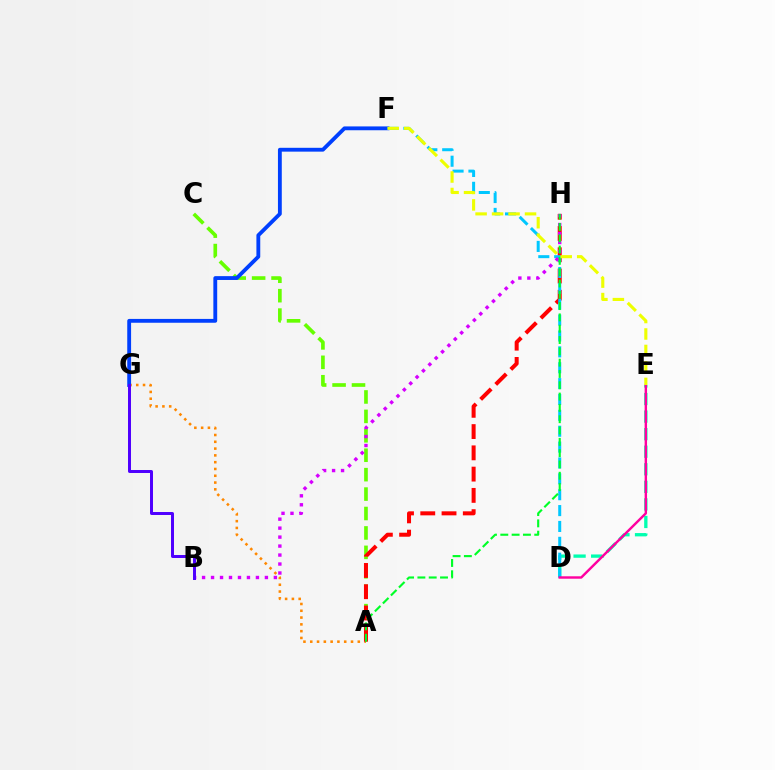{('A', 'C'): [{'color': '#66ff00', 'line_style': 'dashed', 'thickness': 2.64}], ('A', 'G'): [{'color': '#ff8800', 'line_style': 'dotted', 'thickness': 1.85}], ('A', 'H'): [{'color': '#ff0000', 'line_style': 'dashed', 'thickness': 2.89}, {'color': '#00ff27', 'line_style': 'dashed', 'thickness': 1.54}], ('D', 'E'): [{'color': '#00ffaf', 'line_style': 'dashed', 'thickness': 2.39}, {'color': '#ff00a0', 'line_style': 'solid', 'thickness': 1.75}], ('F', 'G'): [{'color': '#003fff', 'line_style': 'solid', 'thickness': 2.76}], ('D', 'F'): [{'color': '#00c7ff', 'line_style': 'dashed', 'thickness': 2.16}], ('B', 'H'): [{'color': '#d600ff', 'line_style': 'dotted', 'thickness': 2.44}], ('E', 'F'): [{'color': '#eeff00', 'line_style': 'dashed', 'thickness': 2.24}], ('B', 'G'): [{'color': '#4f00ff', 'line_style': 'solid', 'thickness': 2.14}]}